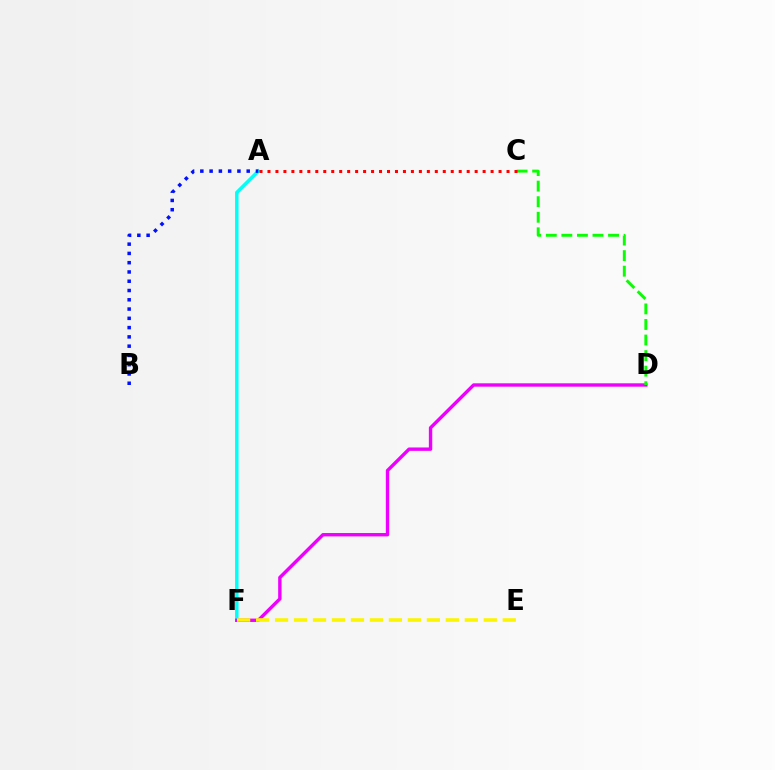{('A', 'F'): [{'color': '#00fff6', 'line_style': 'solid', 'thickness': 2.51}], ('D', 'F'): [{'color': '#ee00ff', 'line_style': 'solid', 'thickness': 2.44}], ('A', 'B'): [{'color': '#0010ff', 'line_style': 'dotted', 'thickness': 2.52}], ('E', 'F'): [{'color': '#fcf500', 'line_style': 'dashed', 'thickness': 2.58}], ('C', 'D'): [{'color': '#08ff00', 'line_style': 'dashed', 'thickness': 2.11}], ('A', 'C'): [{'color': '#ff0000', 'line_style': 'dotted', 'thickness': 2.16}]}